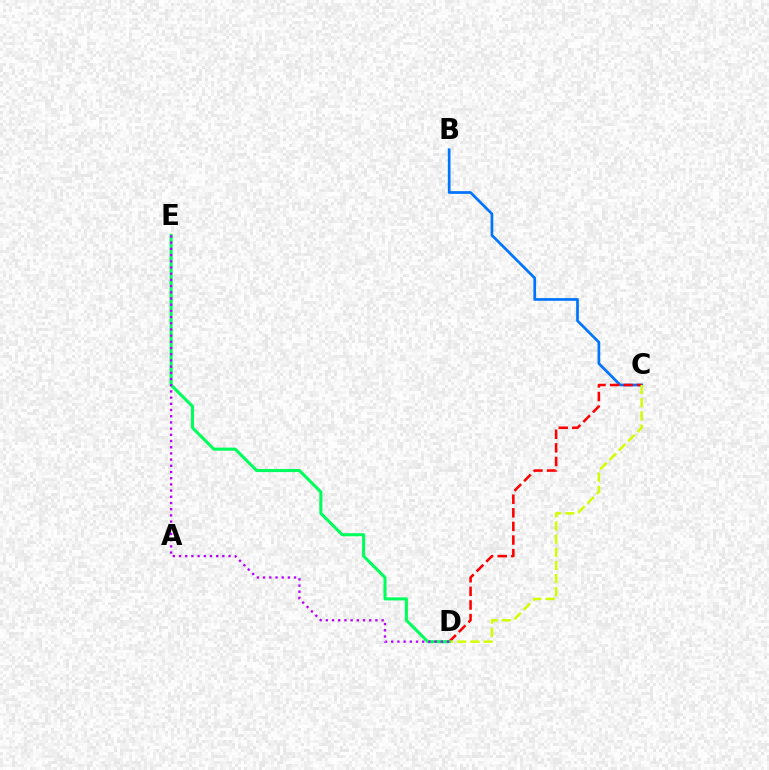{('B', 'C'): [{'color': '#0074ff', 'line_style': 'solid', 'thickness': 1.95}], ('C', 'D'): [{'color': '#ff0000', 'line_style': 'dashed', 'thickness': 1.85}, {'color': '#d1ff00', 'line_style': 'dashed', 'thickness': 1.79}], ('D', 'E'): [{'color': '#00ff5c', 'line_style': 'solid', 'thickness': 2.2}, {'color': '#b900ff', 'line_style': 'dotted', 'thickness': 1.68}]}